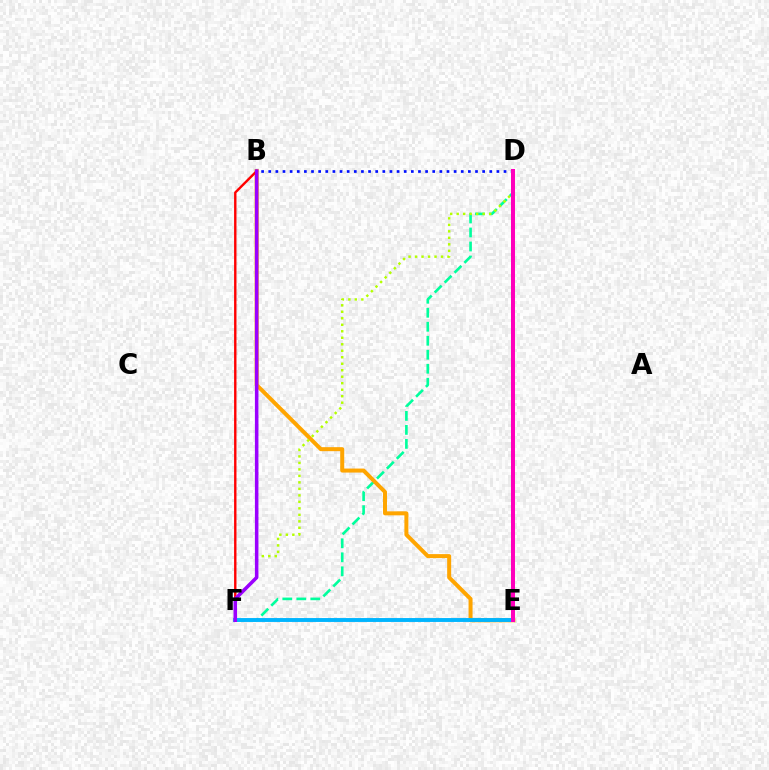{('D', 'F'): [{'color': '#00ff9d', 'line_style': 'dashed', 'thickness': 1.9}, {'color': '#b3ff00', 'line_style': 'dotted', 'thickness': 1.76}], ('B', 'E'): [{'color': '#ffa500', 'line_style': 'solid', 'thickness': 2.88}], ('B', 'D'): [{'color': '#0010ff', 'line_style': 'dotted', 'thickness': 1.94}], ('B', 'F'): [{'color': '#ff0000', 'line_style': 'solid', 'thickness': 1.72}, {'color': '#9b00ff', 'line_style': 'solid', 'thickness': 2.55}], ('E', 'F'): [{'color': '#00b5ff', 'line_style': 'solid', 'thickness': 2.81}], ('D', 'E'): [{'color': '#08ff00', 'line_style': 'dotted', 'thickness': 1.9}, {'color': '#ff00bd', 'line_style': 'solid', 'thickness': 2.89}]}